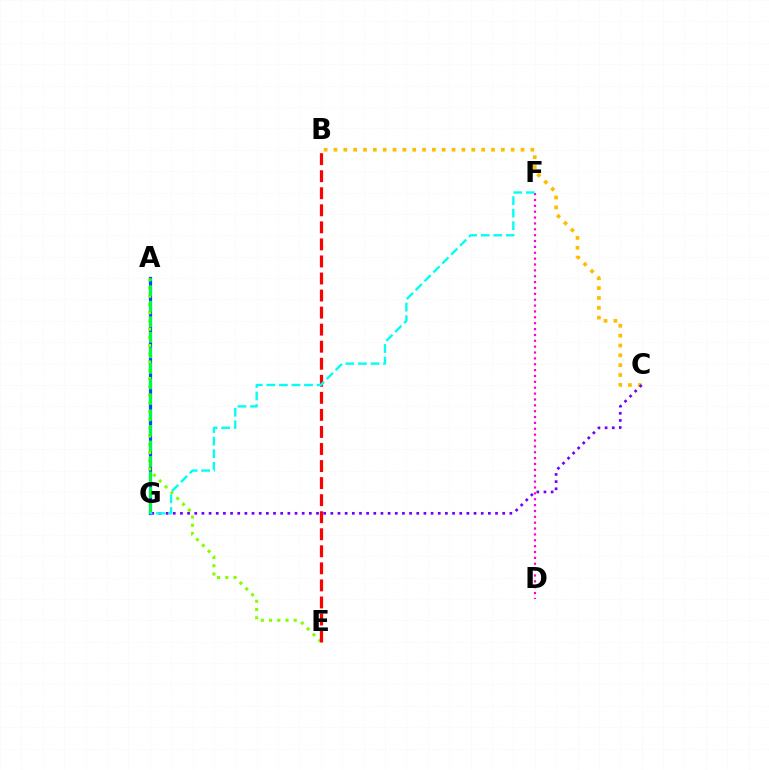{('A', 'G'): [{'color': '#004bff', 'line_style': 'solid', 'thickness': 2.31}, {'color': '#00ff39', 'line_style': 'dashed', 'thickness': 2.11}], ('A', 'E'): [{'color': '#84ff00', 'line_style': 'dotted', 'thickness': 2.23}], ('B', 'C'): [{'color': '#ffbd00', 'line_style': 'dotted', 'thickness': 2.67}], ('C', 'G'): [{'color': '#7200ff', 'line_style': 'dotted', 'thickness': 1.95}], ('B', 'E'): [{'color': '#ff0000', 'line_style': 'dashed', 'thickness': 2.32}], ('D', 'F'): [{'color': '#ff00cf', 'line_style': 'dotted', 'thickness': 1.59}], ('F', 'G'): [{'color': '#00fff6', 'line_style': 'dashed', 'thickness': 1.71}]}